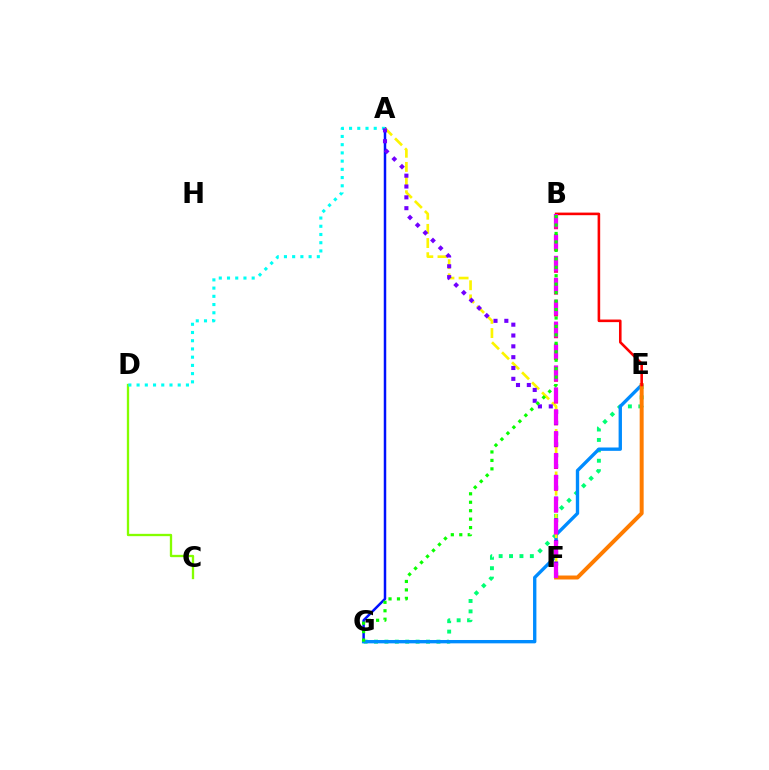{('E', 'G'): [{'color': '#00ff74', 'line_style': 'dotted', 'thickness': 2.83}, {'color': '#008cff', 'line_style': 'solid', 'thickness': 2.41}], ('C', 'D'): [{'color': '#84ff00', 'line_style': 'solid', 'thickness': 1.67}], ('A', 'G'): [{'color': '#0010ff', 'line_style': 'solid', 'thickness': 1.79}], ('A', 'F'): [{'color': '#fcf500', 'line_style': 'dashed', 'thickness': 1.92}, {'color': '#7200ff', 'line_style': 'dotted', 'thickness': 2.94}], ('B', 'F'): [{'color': '#ff0094', 'line_style': 'dashed', 'thickness': 2.96}, {'color': '#ee00ff', 'line_style': 'dashed', 'thickness': 2.98}], ('E', 'F'): [{'color': '#ff7c00', 'line_style': 'solid', 'thickness': 2.86}], ('B', 'E'): [{'color': '#ff0000', 'line_style': 'solid', 'thickness': 1.86}], ('A', 'D'): [{'color': '#00fff6', 'line_style': 'dotted', 'thickness': 2.23}], ('B', 'G'): [{'color': '#08ff00', 'line_style': 'dotted', 'thickness': 2.3}]}